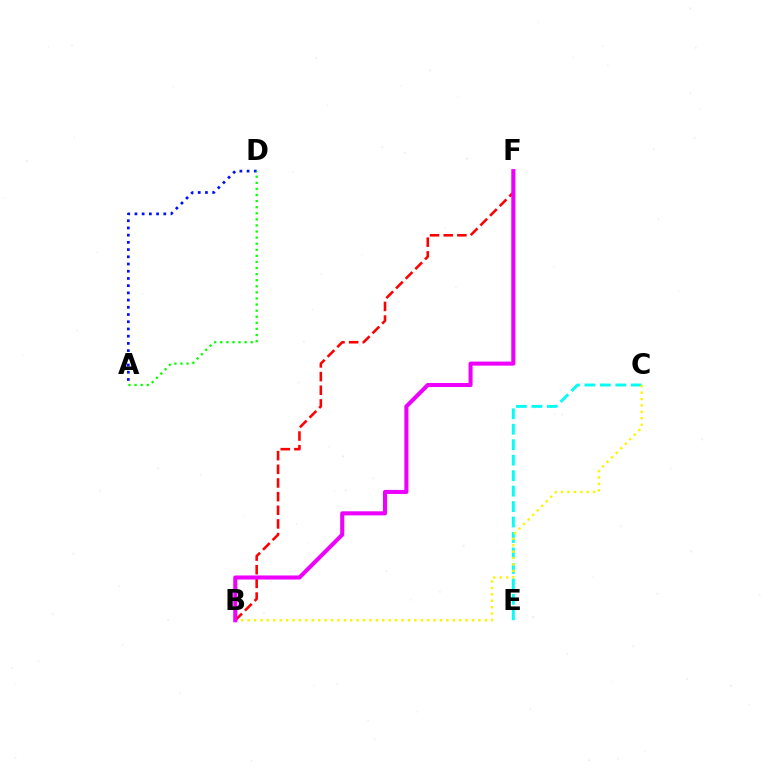{('C', 'E'): [{'color': '#00fff6', 'line_style': 'dashed', 'thickness': 2.1}], ('B', 'C'): [{'color': '#fcf500', 'line_style': 'dotted', 'thickness': 1.74}], ('B', 'F'): [{'color': '#ff0000', 'line_style': 'dashed', 'thickness': 1.86}, {'color': '#ee00ff', 'line_style': 'solid', 'thickness': 2.92}], ('A', 'D'): [{'color': '#0010ff', 'line_style': 'dotted', 'thickness': 1.96}, {'color': '#08ff00', 'line_style': 'dotted', 'thickness': 1.65}]}